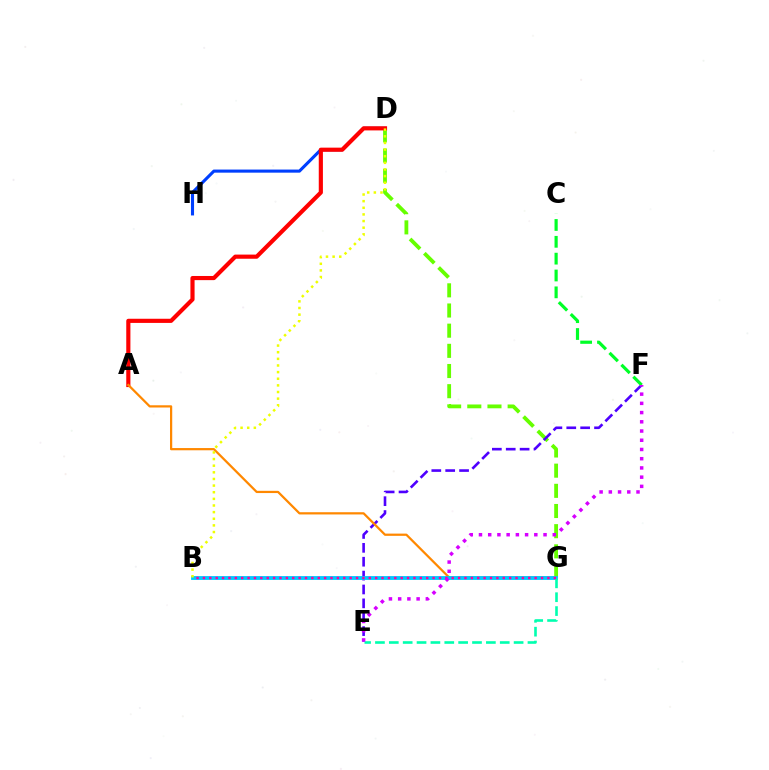{('D', 'H'): [{'color': '#003fff', 'line_style': 'solid', 'thickness': 2.23}], ('D', 'G'): [{'color': '#66ff00', 'line_style': 'dashed', 'thickness': 2.74}], ('A', 'D'): [{'color': '#ff0000', 'line_style': 'solid', 'thickness': 2.99}], ('E', 'F'): [{'color': '#4f00ff', 'line_style': 'dashed', 'thickness': 1.89}, {'color': '#d600ff', 'line_style': 'dotted', 'thickness': 2.51}], ('A', 'G'): [{'color': '#ff8800', 'line_style': 'solid', 'thickness': 1.61}], ('B', 'G'): [{'color': '#00c7ff', 'line_style': 'solid', 'thickness': 2.76}, {'color': '#ff00a0', 'line_style': 'dotted', 'thickness': 1.73}], ('B', 'D'): [{'color': '#eeff00', 'line_style': 'dotted', 'thickness': 1.8}], ('E', 'G'): [{'color': '#00ffaf', 'line_style': 'dashed', 'thickness': 1.88}], ('C', 'F'): [{'color': '#00ff27', 'line_style': 'dashed', 'thickness': 2.29}]}